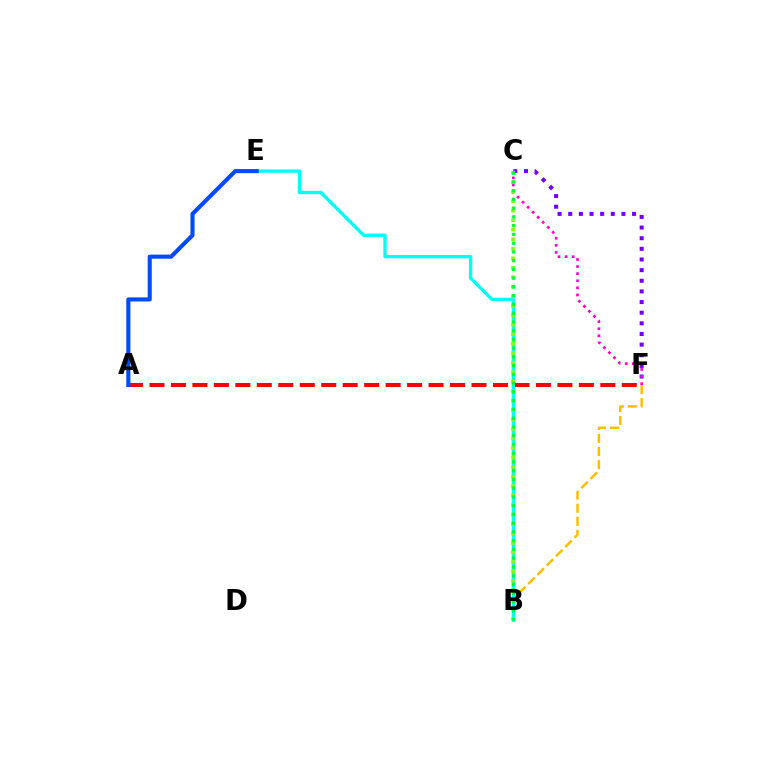{('C', 'F'): [{'color': '#7200ff', 'line_style': 'dotted', 'thickness': 2.89}, {'color': '#ff00cf', 'line_style': 'dotted', 'thickness': 1.93}], ('A', 'F'): [{'color': '#ff0000', 'line_style': 'dashed', 'thickness': 2.92}], ('B', 'F'): [{'color': '#ffbd00', 'line_style': 'dashed', 'thickness': 1.78}], ('B', 'E'): [{'color': '#00fff6', 'line_style': 'solid', 'thickness': 2.39}], ('B', 'C'): [{'color': '#84ff00', 'line_style': 'dotted', 'thickness': 2.58}, {'color': '#00ff39', 'line_style': 'dotted', 'thickness': 2.38}], ('A', 'E'): [{'color': '#004bff', 'line_style': 'solid', 'thickness': 2.95}]}